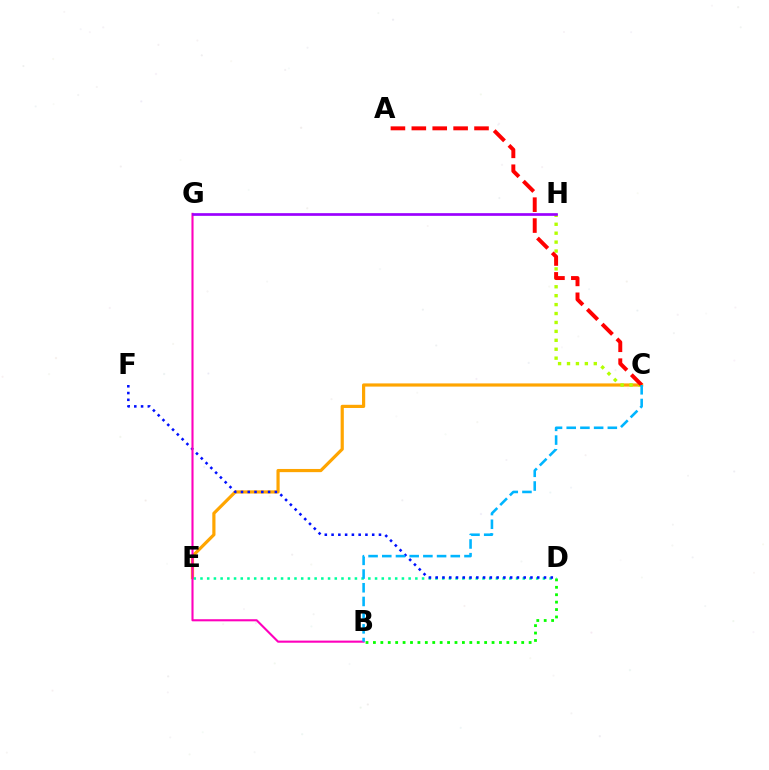{('C', 'E'): [{'color': '#ffa500', 'line_style': 'solid', 'thickness': 2.29}], ('D', 'E'): [{'color': '#00ff9d', 'line_style': 'dotted', 'thickness': 1.82}], ('D', 'F'): [{'color': '#0010ff', 'line_style': 'dotted', 'thickness': 1.84}], ('C', 'H'): [{'color': '#b3ff00', 'line_style': 'dotted', 'thickness': 2.43}], ('B', 'G'): [{'color': '#ff00bd', 'line_style': 'solid', 'thickness': 1.52}], ('A', 'C'): [{'color': '#ff0000', 'line_style': 'dashed', 'thickness': 2.84}], ('B', 'D'): [{'color': '#08ff00', 'line_style': 'dotted', 'thickness': 2.01}], ('B', 'C'): [{'color': '#00b5ff', 'line_style': 'dashed', 'thickness': 1.86}], ('G', 'H'): [{'color': '#9b00ff', 'line_style': 'solid', 'thickness': 1.94}]}